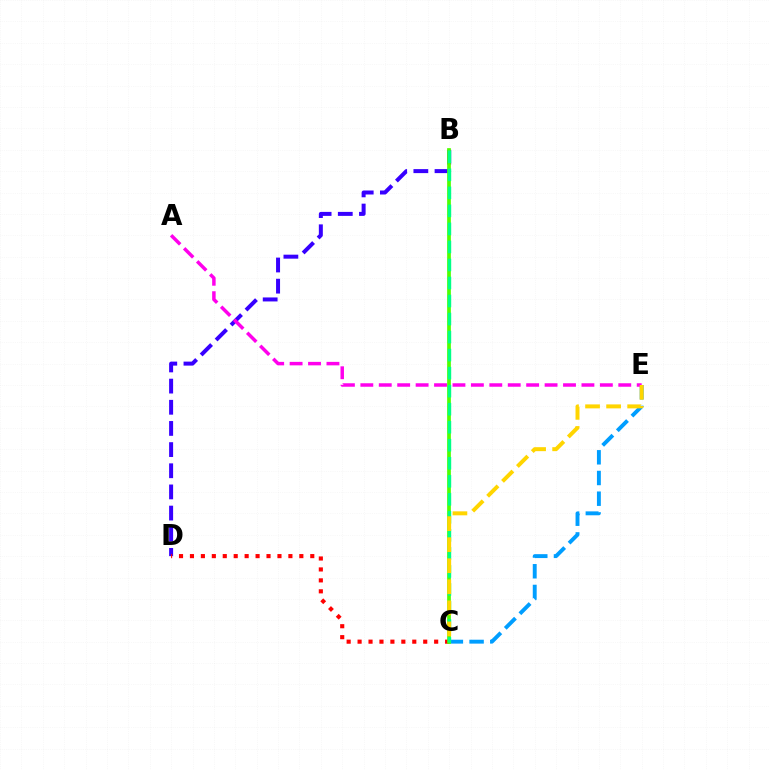{('B', 'D'): [{'color': '#3700ff', 'line_style': 'dashed', 'thickness': 2.87}], ('C', 'D'): [{'color': '#ff0000', 'line_style': 'dotted', 'thickness': 2.97}], ('C', 'E'): [{'color': '#009eff', 'line_style': 'dashed', 'thickness': 2.81}, {'color': '#ffd500', 'line_style': 'dashed', 'thickness': 2.86}], ('B', 'C'): [{'color': '#4fff00', 'line_style': 'solid', 'thickness': 2.68}, {'color': '#00ff86', 'line_style': 'dashed', 'thickness': 2.45}], ('A', 'E'): [{'color': '#ff00ed', 'line_style': 'dashed', 'thickness': 2.5}]}